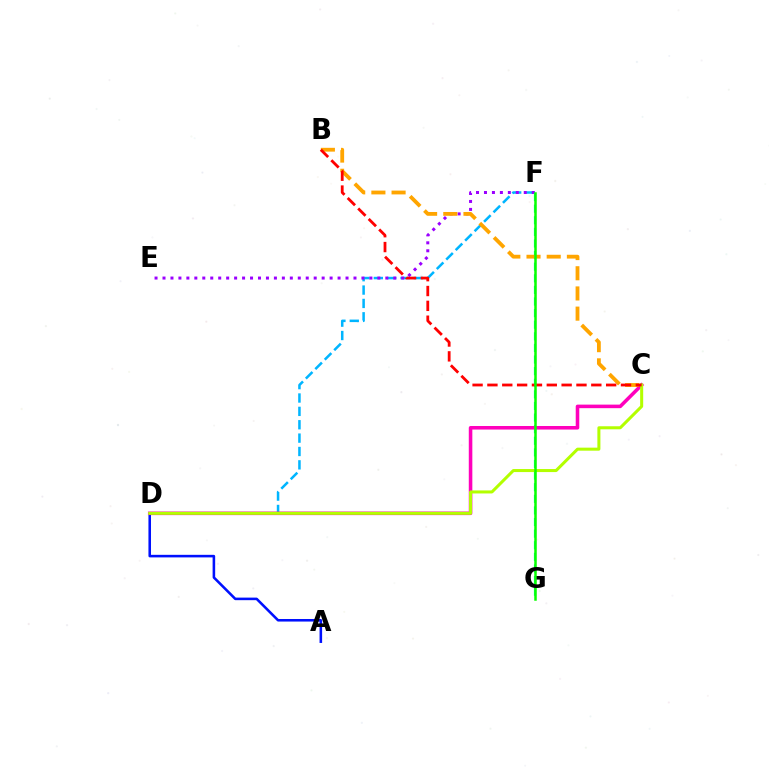{('D', 'F'): [{'color': '#00b5ff', 'line_style': 'dashed', 'thickness': 1.82}], ('E', 'F'): [{'color': '#9b00ff', 'line_style': 'dotted', 'thickness': 2.16}], ('F', 'G'): [{'color': '#00ff9d', 'line_style': 'dashed', 'thickness': 1.58}, {'color': '#08ff00', 'line_style': 'solid', 'thickness': 1.8}], ('A', 'D'): [{'color': '#0010ff', 'line_style': 'solid', 'thickness': 1.85}], ('C', 'D'): [{'color': '#ff00bd', 'line_style': 'solid', 'thickness': 2.56}, {'color': '#b3ff00', 'line_style': 'solid', 'thickness': 2.18}], ('B', 'C'): [{'color': '#ffa500', 'line_style': 'dashed', 'thickness': 2.74}, {'color': '#ff0000', 'line_style': 'dashed', 'thickness': 2.02}]}